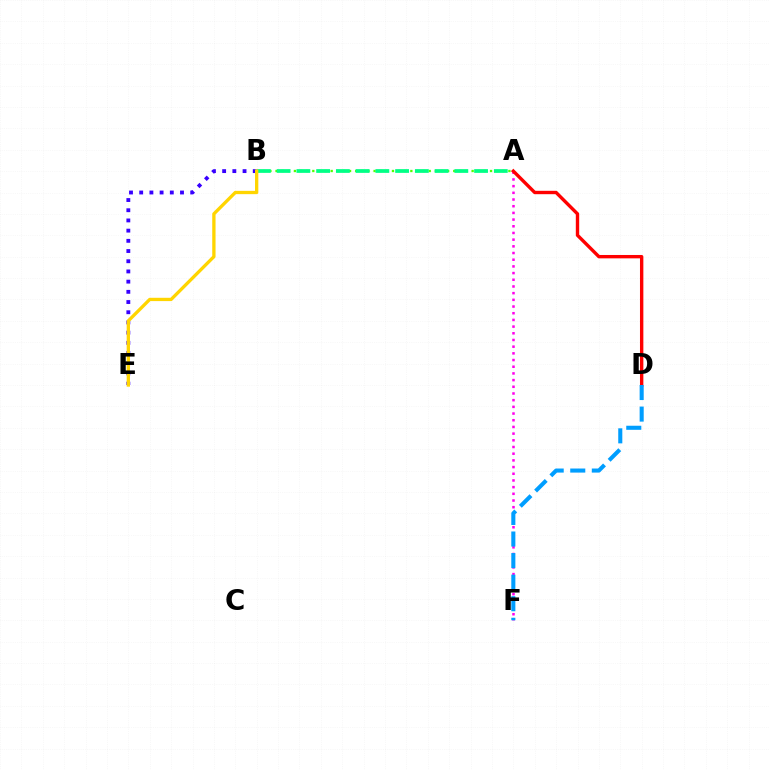{('B', 'E'): [{'color': '#3700ff', 'line_style': 'dotted', 'thickness': 2.77}, {'color': '#ffd500', 'line_style': 'solid', 'thickness': 2.38}], ('A', 'F'): [{'color': '#ff00ed', 'line_style': 'dotted', 'thickness': 1.82}], ('A', 'B'): [{'color': '#4fff00', 'line_style': 'dotted', 'thickness': 1.66}, {'color': '#00ff86', 'line_style': 'dashed', 'thickness': 2.68}], ('A', 'D'): [{'color': '#ff0000', 'line_style': 'solid', 'thickness': 2.43}], ('D', 'F'): [{'color': '#009eff', 'line_style': 'dashed', 'thickness': 2.93}]}